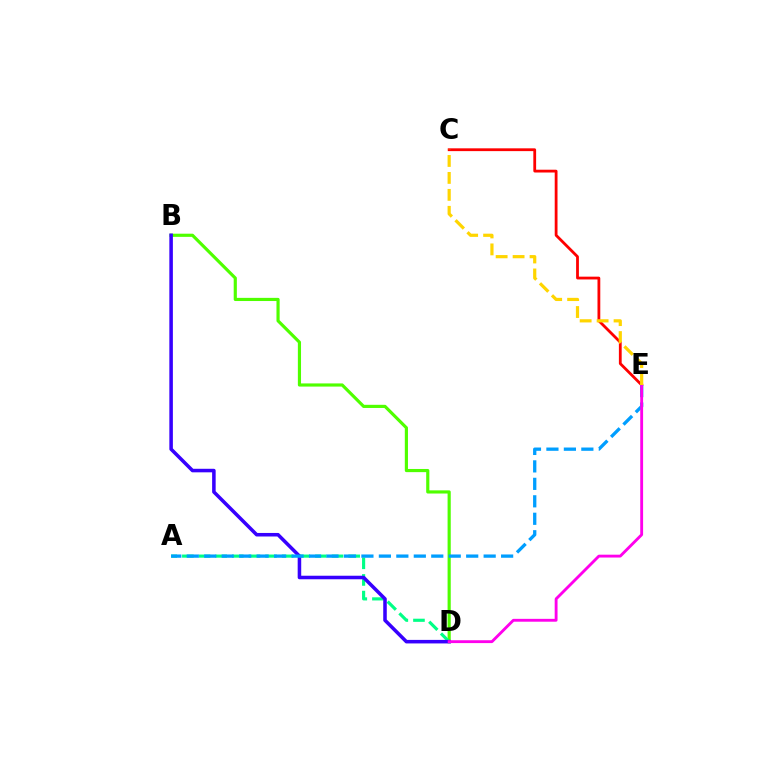{('B', 'D'): [{'color': '#4fff00', 'line_style': 'solid', 'thickness': 2.28}, {'color': '#3700ff', 'line_style': 'solid', 'thickness': 2.55}], ('A', 'D'): [{'color': '#00ff86', 'line_style': 'dashed', 'thickness': 2.26}], ('C', 'E'): [{'color': '#ff0000', 'line_style': 'solid', 'thickness': 2.01}, {'color': '#ffd500', 'line_style': 'dashed', 'thickness': 2.3}], ('A', 'E'): [{'color': '#009eff', 'line_style': 'dashed', 'thickness': 2.37}], ('D', 'E'): [{'color': '#ff00ed', 'line_style': 'solid', 'thickness': 2.06}]}